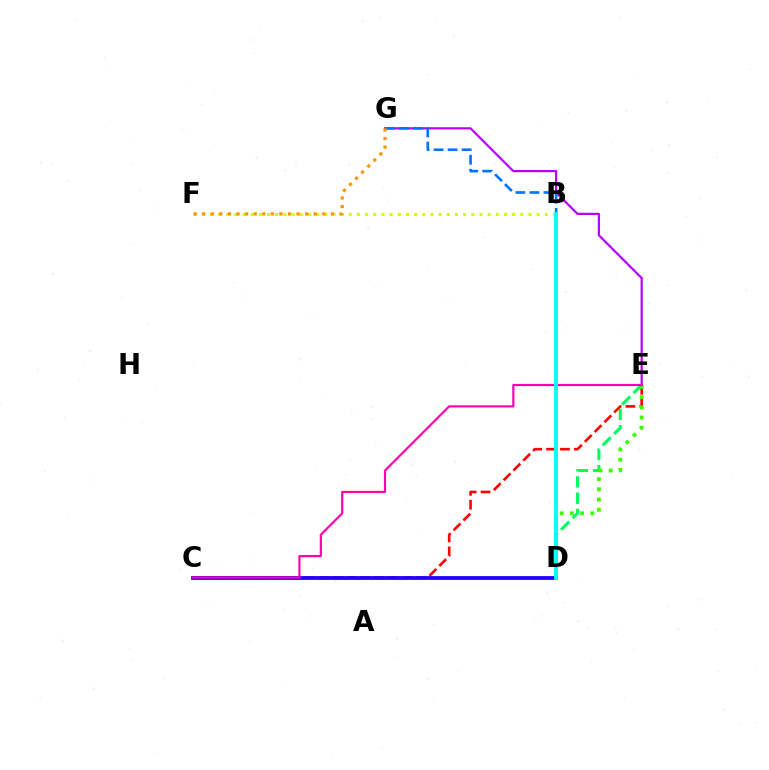{('D', 'E'): [{'color': '#00ff5c', 'line_style': 'dashed', 'thickness': 2.21}, {'color': '#3dff00', 'line_style': 'dotted', 'thickness': 2.77}], ('B', 'F'): [{'color': '#d1ff00', 'line_style': 'dotted', 'thickness': 2.22}], ('C', 'E'): [{'color': '#ff0000', 'line_style': 'dashed', 'thickness': 1.88}, {'color': '#ff00ac', 'line_style': 'solid', 'thickness': 1.56}], ('E', 'G'): [{'color': '#b900ff', 'line_style': 'solid', 'thickness': 1.59}], ('C', 'D'): [{'color': '#2500ff', 'line_style': 'solid', 'thickness': 2.74}], ('B', 'G'): [{'color': '#0074ff', 'line_style': 'dashed', 'thickness': 1.9}], ('B', 'D'): [{'color': '#00fff6', 'line_style': 'solid', 'thickness': 2.76}], ('F', 'G'): [{'color': '#ff9400', 'line_style': 'dotted', 'thickness': 2.33}]}